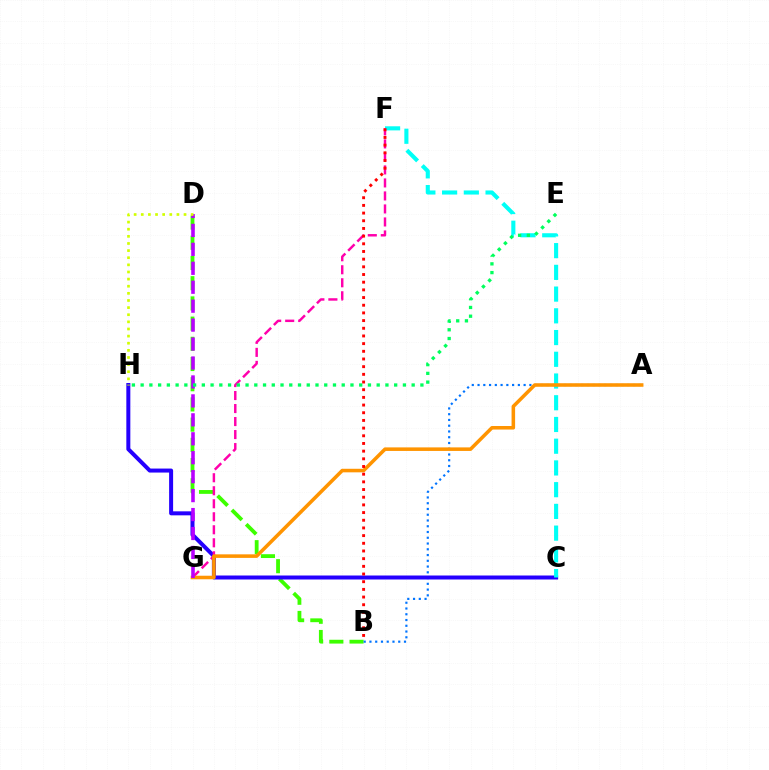{('B', 'D'): [{'color': '#3dff00', 'line_style': 'dashed', 'thickness': 2.74}], ('A', 'B'): [{'color': '#0074ff', 'line_style': 'dotted', 'thickness': 1.56}], ('C', 'H'): [{'color': '#2500ff', 'line_style': 'solid', 'thickness': 2.88}], ('C', 'F'): [{'color': '#00fff6', 'line_style': 'dashed', 'thickness': 2.95}], ('F', 'G'): [{'color': '#ff00ac', 'line_style': 'dashed', 'thickness': 1.77}], ('A', 'G'): [{'color': '#ff9400', 'line_style': 'solid', 'thickness': 2.56}], ('D', 'G'): [{'color': '#b900ff', 'line_style': 'dashed', 'thickness': 2.57}], ('E', 'H'): [{'color': '#00ff5c', 'line_style': 'dotted', 'thickness': 2.38}], ('D', 'H'): [{'color': '#d1ff00', 'line_style': 'dotted', 'thickness': 1.94}], ('B', 'F'): [{'color': '#ff0000', 'line_style': 'dotted', 'thickness': 2.09}]}